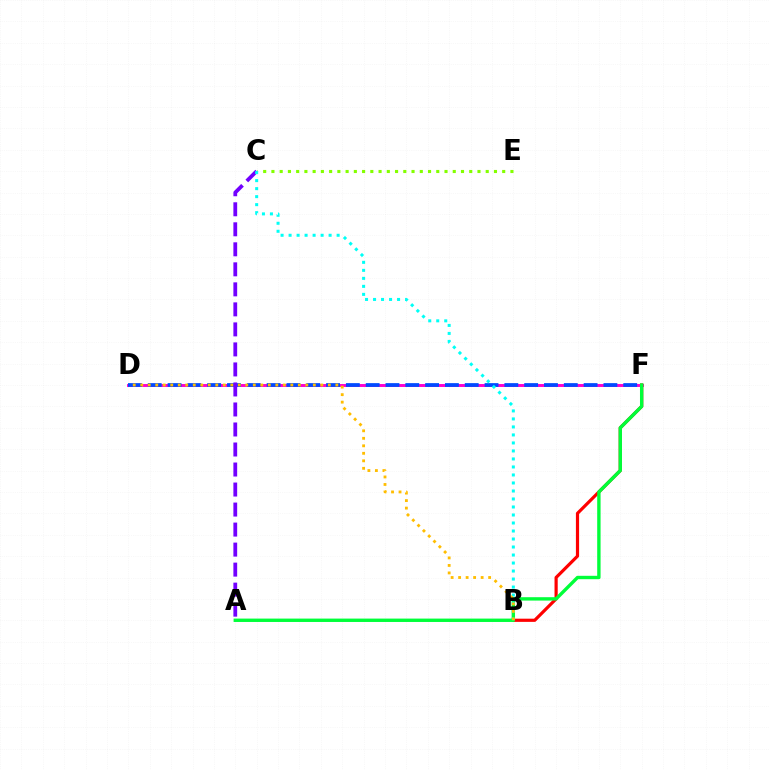{('D', 'F'): [{'color': '#ff00cf', 'line_style': 'solid', 'thickness': 2.11}, {'color': '#004bff', 'line_style': 'dashed', 'thickness': 2.69}], ('C', 'E'): [{'color': '#84ff00', 'line_style': 'dotted', 'thickness': 2.24}], ('B', 'F'): [{'color': '#ff0000', 'line_style': 'solid', 'thickness': 2.29}], ('A', 'F'): [{'color': '#00ff39', 'line_style': 'solid', 'thickness': 2.43}], ('A', 'C'): [{'color': '#7200ff', 'line_style': 'dashed', 'thickness': 2.72}], ('B', 'C'): [{'color': '#00fff6', 'line_style': 'dotted', 'thickness': 2.18}], ('B', 'D'): [{'color': '#ffbd00', 'line_style': 'dotted', 'thickness': 2.04}]}